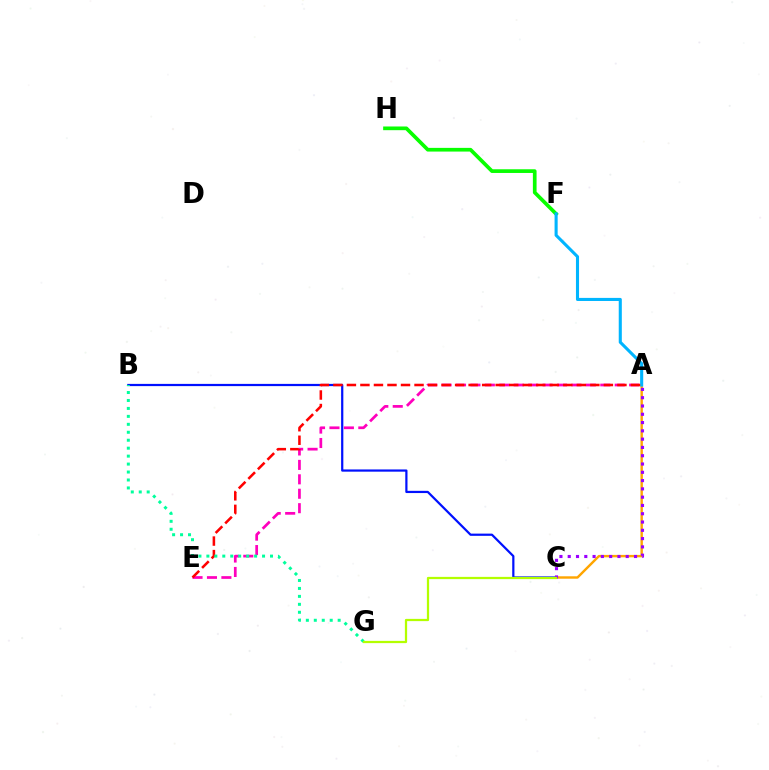{('A', 'E'): [{'color': '#ff00bd', 'line_style': 'dashed', 'thickness': 1.96}, {'color': '#ff0000', 'line_style': 'dashed', 'thickness': 1.84}], ('F', 'H'): [{'color': '#08ff00', 'line_style': 'solid', 'thickness': 2.66}], ('B', 'C'): [{'color': '#0010ff', 'line_style': 'solid', 'thickness': 1.6}], ('A', 'C'): [{'color': '#ffa500', 'line_style': 'solid', 'thickness': 1.74}, {'color': '#9b00ff', 'line_style': 'dotted', 'thickness': 2.25}], ('A', 'F'): [{'color': '#00b5ff', 'line_style': 'solid', 'thickness': 2.22}], ('B', 'G'): [{'color': '#00ff9d', 'line_style': 'dotted', 'thickness': 2.16}], ('C', 'G'): [{'color': '#b3ff00', 'line_style': 'solid', 'thickness': 1.62}]}